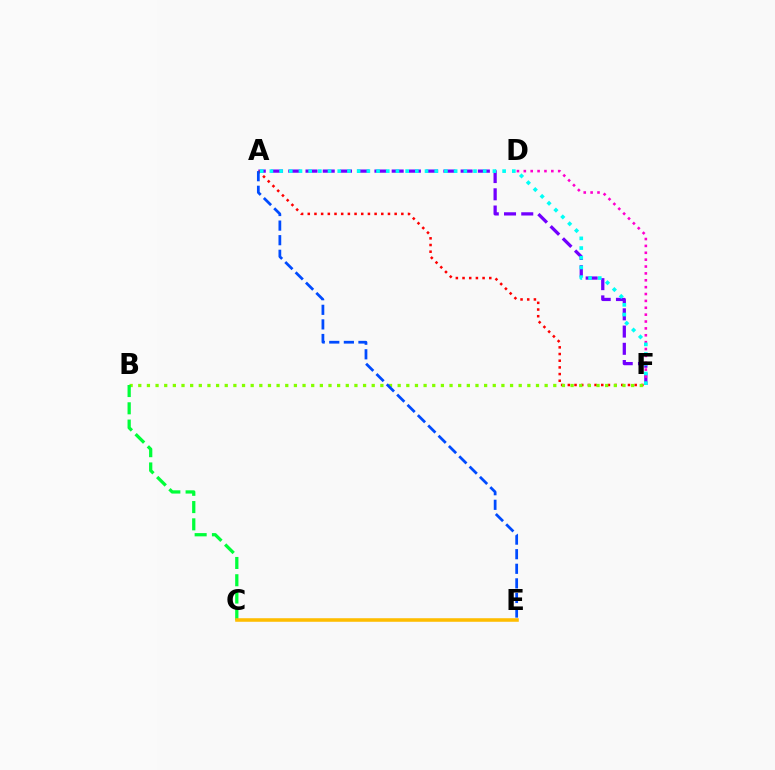{('A', 'F'): [{'color': '#7200ff', 'line_style': 'dashed', 'thickness': 2.34}, {'color': '#ff0000', 'line_style': 'dotted', 'thickness': 1.82}, {'color': '#00fff6', 'line_style': 'dotted', 'thickness': 2.63}], ('B', 'F'): [{'color': '#84ff00', 'line_style': 'dotted', 'thickness': 2.35}], ('B', 'C'): [{'color': '#00ff39', 'line_style': 'dashed', 'thickness': 2.35}], ('D', 'F'): [{'color': '#ff00cf', 'line_style': 'dotted', 'thickness': 1.87}], ('C', 'E'): [{'color': '#ffbd00', 'line_style': 'solid', 'thickness': 2.55}], ('A', 'E'): [{'color': '#004bff', 'line_style': 'dashed', 'thickness': 1.98}]}